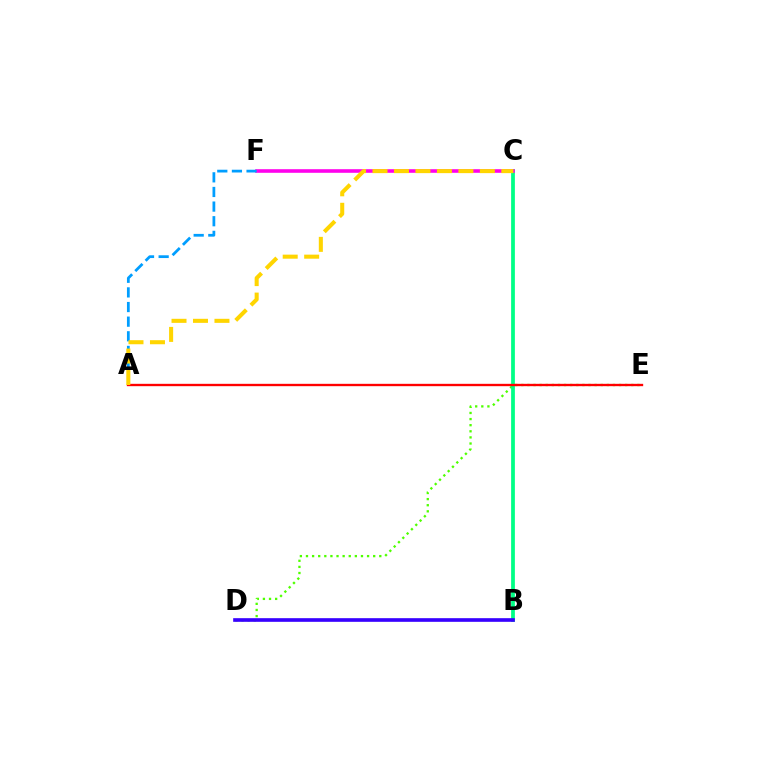{('D', 'E'): [{'color': '#4fff00', 'line_style': 'dotted', 'thickness': 1.66}], ('B', 'C'): [{'color': '#00ff86', 'line_style': 'solid', 'thickness': 2.71}], ('C', 'F'): [{'color': '#ff00ed', 'line_style': 'solid', 'thickness': 2.59}], ('A', 'E'): [{'color': '#ff0000', 'line_style': 'solid', 'thickness': 1.69}], ('B', 'D'): [{'color': '#3700ff', 'line_style': 'solid', 'thickness': 2.63}], ('A', 'F'): [{'color': '#009eff', 'line_style': 'dashed', 'thickness': 1.99}], ('A', 'C'): [{'color': '#ffd500', 'line_style': 'dashed', 'thickness': 2.92}]}